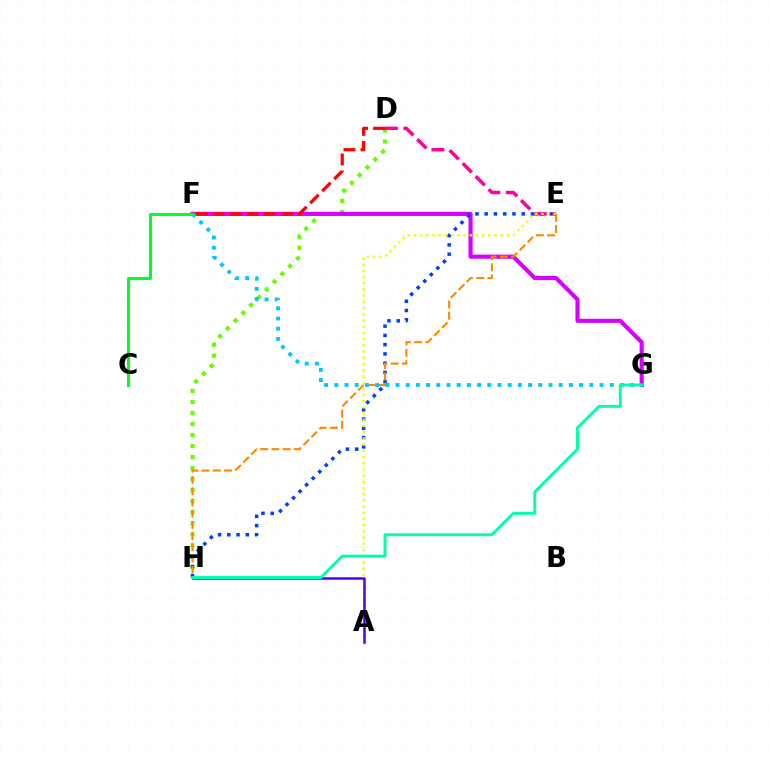{('D', 'H'): [{'color': '#66ff00', 'line_style': 'dotted', 'thickness': 3.0}], ('F', 'G'): [{'color': '#d600ff', 'line_style': 'solid', 'thickness': 2.97}, {'color': '#00c7ff', 'line_style': 'dotted', 'thickness': 2.77}], ('E', 'H'): [{'color': '#003fff', 'line_style': 'dotted', 'thickness': 2.51}, {'color': '#ff8800', 'line_style': 'dashed', 'thickness': 1.53}], ('D', 'F'): [{'color': '#ff0000', 'line_style': 'dashed', 'thickness': 2.31}], ('D', 'E'): [{'color': '#ff00a0', 'line_style': 'dashed', 'thickness': 2.5}], ('A', 'E'): [{'color': '#eeff00', 'line_style': 'dotted', 'thickness': 1.69}], ('C', 'F'): [{'color': '#00ff27', 'line_style': 'solid', 'thickness': 2.21}], ('A', 'H'): [{'color': '#4f00ff', 'line_style': 'solid', 'thickness': 1.8}], ('G', 'H'): [{'color': '#00ffaf', 'line_style': 'solid', 'thickness': 2.1}]}